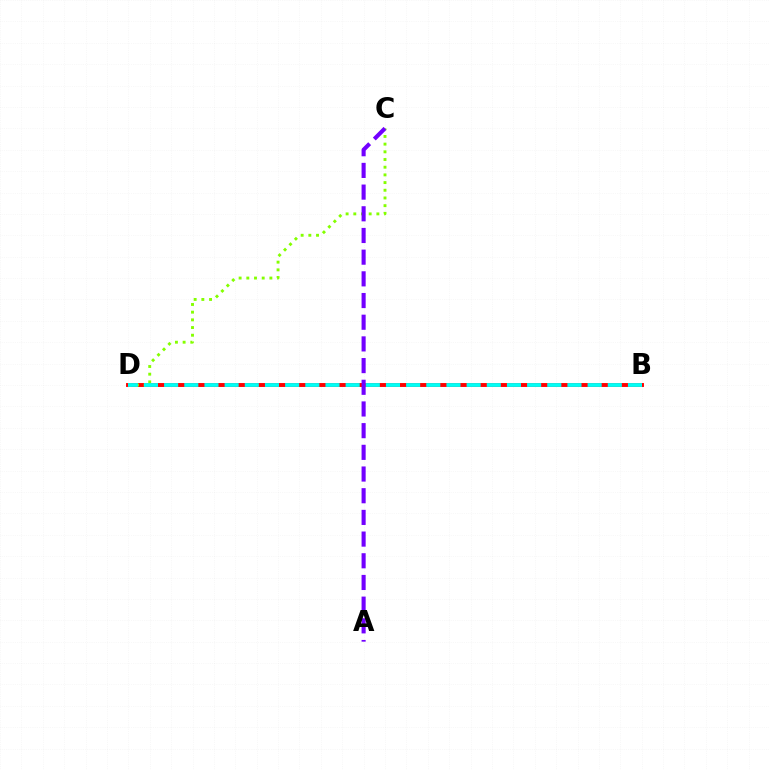{('B', 'D'): [{'color': '#ff0000', 'line_style': 'solid', 'thickness': 2.81}, {'color': '#00fff6', 'line_style': 'dashed', 'thickness': 2.74}], ('C', 'D'): [{'color': '#84ff00', 'line_style': 'dotted', 'thickness': 2.09}], ('A', 'C'): [{'color': '#7200ff', 'line_style': 'dashed', 'thickness': 2.95}]}